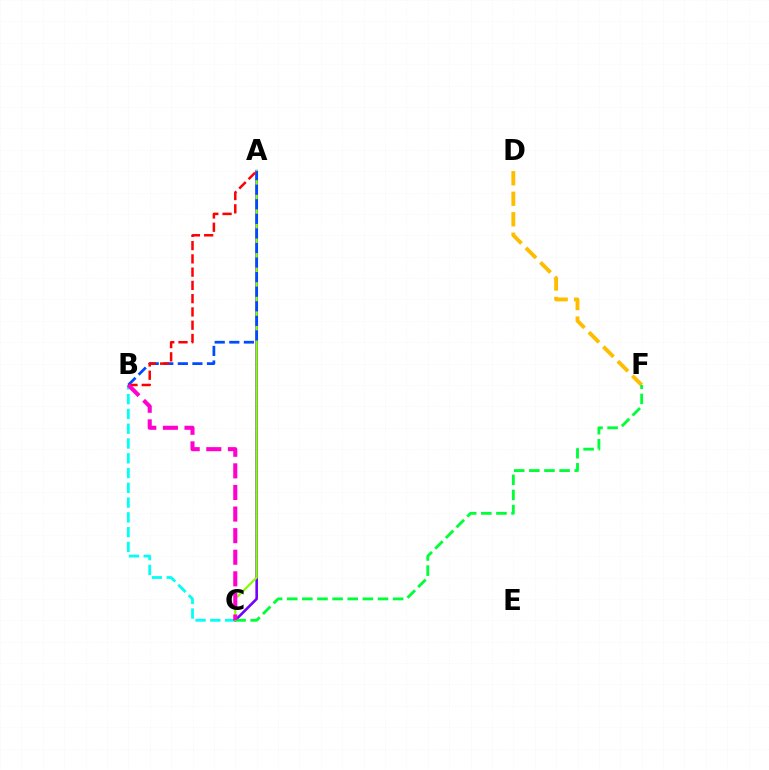{('B', 'C'): [{'color': '#00fff6', 'line_style': 'dashed', 'thickness': 2.01}, {'color': '#ff00cf', 'line_style': 'dashed', 'thickness': 2.93}], ('D', 'F'): [{'color': '#ffbd00', 'line_style': 'dashed', 'thickness': 2.78}], ('A', 'C'): [{'color': '#7200ff', 'line_style': 'solid', 'thickness': 1.88}, {'color': '#84ff00', 'line_style': 'solid', 'thickness': 1.58}], ('C', 'F'): [{'color': '#00ff39', 'line_style': 'dashed', 'thickness': 2.06}], ('A', 'B'): [{'color': '#004bff', 'line_style': 'dashed', 'thickness': 1.98}, {'color': '#ff0000', 'line_style': 'dashed', 'thickness': 1.8}]}